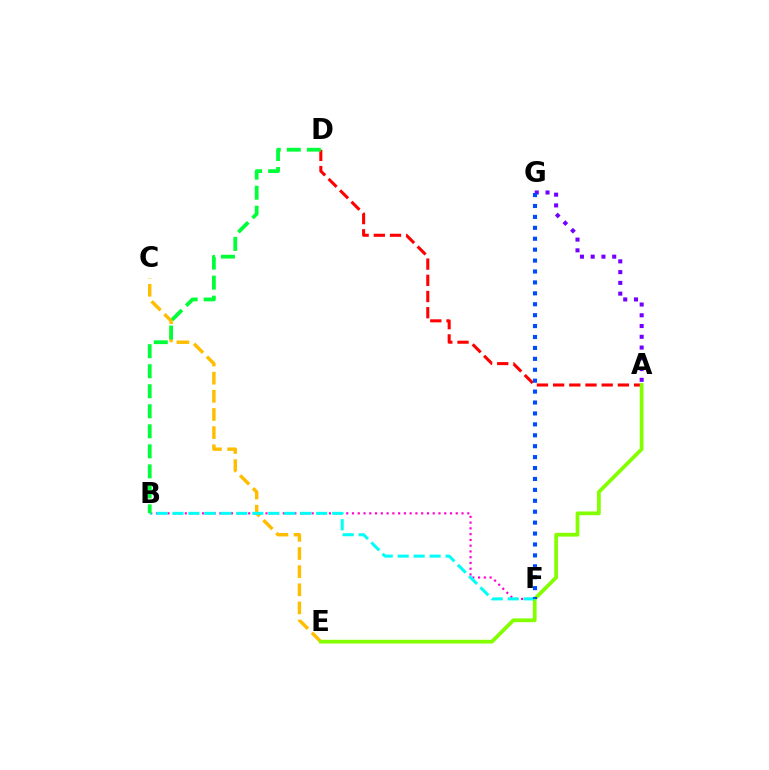{('A', 'D'): [{'color': '#ff0000', 'line_style': 'dashed', 'thickness': 2.2}], ('C', 'E'): [{'color': '#ffbd00', 'line_style': 'dashed', 'thickness': 2.46}], ('B', 'F'): [{'color': '#ff00cf', 'line_style': 'dotted', 'thickness': 1.57}, {'color': '#00fff6', 'line_style': 'dashed', 'thickness': 2.17}], ('A', 'E'): [{'color': '#84ff00', 'line_style': 'solid', 'thickness': 2.7}], ('A', 'G'): [{'color': '#7200ff', 'line_style': 'dotted', 'thickness': 2.92}], ('B', 'D'): [{'color': '#00ff39', 'line_style': 'dashed', 'thickness': 2.72}], ('F', 'G'): [{'color': '#004bff', 'line_style': 'dotted', 'thickness': 2.97}]}